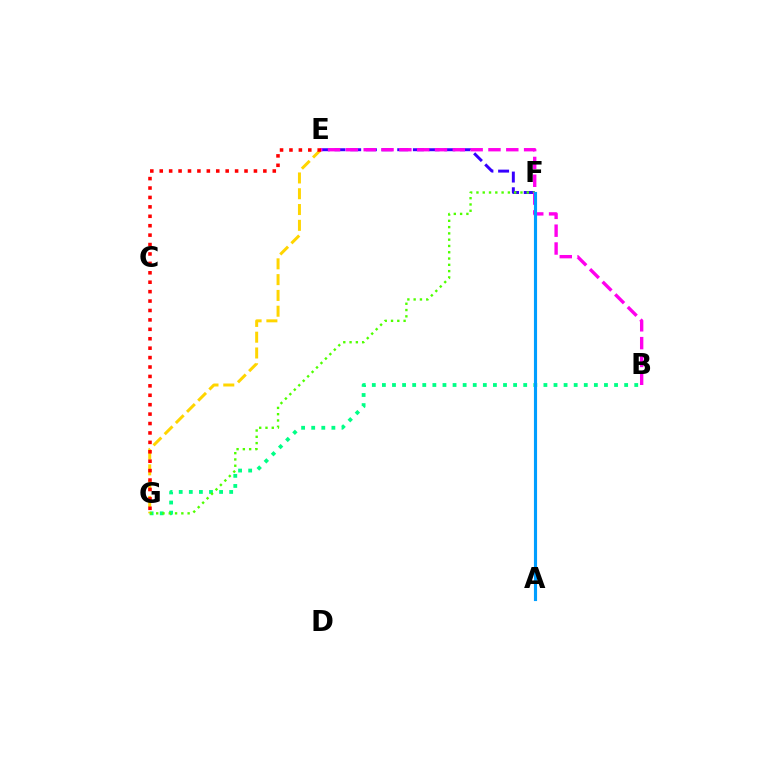{('E', 'F'): [{'color': '#3700ff', 'line_style': 'dashed', 'thickness': 2.13}], ('B', 'G'): [{'color': '#00ff86', 'line_style': 'dotted', 'thickness': 2.74}], ('E', 'G'): [{'color': '#ffd500', 'line_style': 'dashed', 'thickness': 2.15}, {'color': '#ff0000', 'line_style': 'dotted', 'thickness': 2.56}], ('F', 'G'): [{'color': '#4fff00', 'line_style': 'dotted', 'thickness': 1.71}], ('B', 'E'): [{'color': '#ff00ed', 'line_style': 'dashed', 'thickness': 2.42}], ('A', 'F'): [{'color': '#009eff', 'line_style': 'solid', 'thickness': 2.26}]}